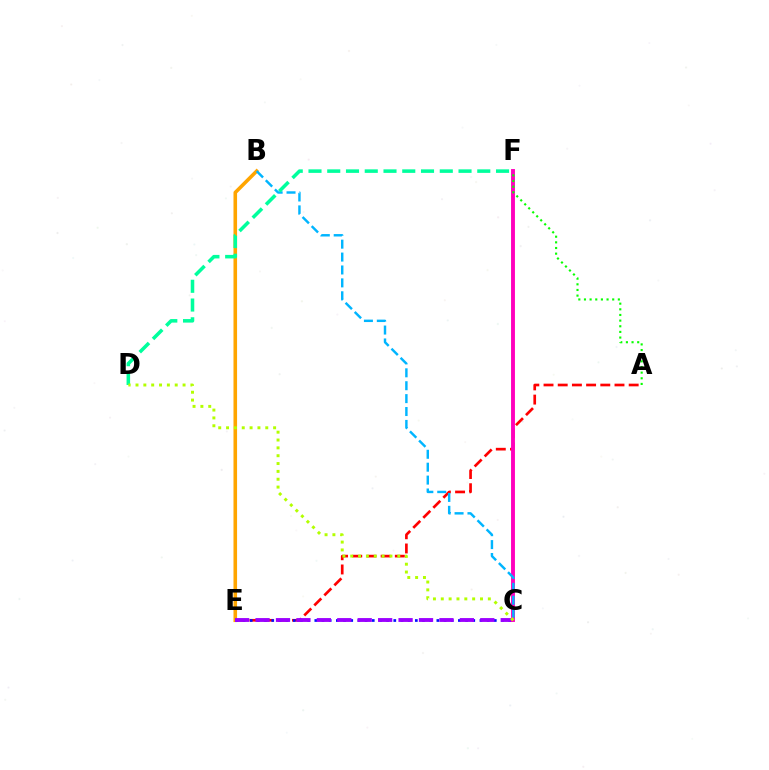{('B', 'E'): [{'color': '#ffa500', 'line_style': 'solid', 'thickness': 2.58}], ('A', 'E'): [{'color': '#ff0000', 'line_style': 'dashed', 'thickness': 1.93}], ('C', 'E'): [{'color': '#0010ff', 'line_style': 'dotted', 'thickness': 1.95}, {'color': '#9b00ff', 'line_style': 'dashed', 'thickness': 2.78}], ('C', 'F'): [{'color': '#ff00bd', 'line_style': 'solid', 'thickness': 2.8}], ('B', 'C'): [{'color': '#00b5ff', 'line_style': 'dashed', 'thickness': 1.75}], ('D', 'F'): [{'color': '#00ff9d', 'line_style': 'dashed', 'thickness': 2.55}], ('C', 'D'): [{'color': '#b3ff00', 'line_style': 'dotted', 'thickness': 2.13}], ('A', 'F'): [{'color': '#08ff00', 'line_style': 'dotted', 'thickness': 1.53}]}